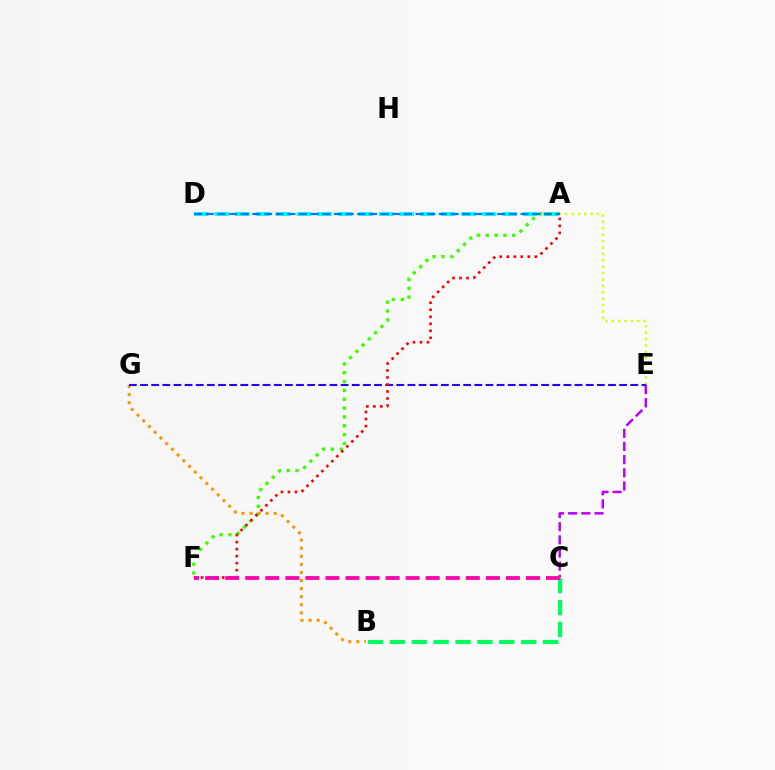{('A', 'E'): [{'color': '#d1ff00', 'line_style': 'dotted', 'thickness': 1.74}], ('B', 'G'): [{'color': '#ff9400', 'line_style': 'dotted', 'thickness': 2.19}], ('A', 'D'): [{'color': '#00fff6', 'line_style': 'dashed', 'thickness': 2.79}, {'color': '#0074ff', 'line_style': 'dashed', 'thickness': 1.58}], ('C', 'E'): [{'color': '#b900ff', 'line_style': 'dashed', 'thickness': 1.79}], ('E', 'G'): [{'color': '#2500ff', 'line_style': 'dashed', 'thickness': 1.51}], ('B', 'C'): [{'color': '#00ff5c', 'line_style': 'dashed', 'thickness': 2.98}], ('A', 'F'): [{'color': '#3dff00', 'line_style': 'dotted', 'thickness': 2.4}, {'color': '#ff0000', 'line_style': 'dotted', 'thickness': 1.91}], ('C', 'F'): [{'color': '#ff00ac', 'line_style': 'dashed', 'thickness': 2.72}]}